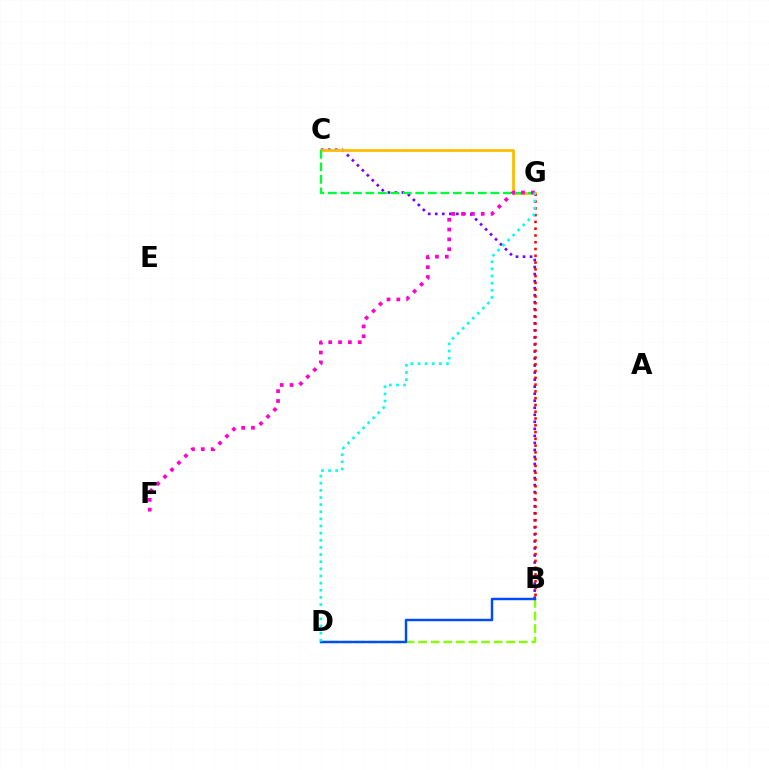{('B', 'C'): [{'color': '#7200ff', 'line_style': 'dotted', 'thickness': 1.91}], ('B', 'D'): [{'color': '#84ff00', 'line_style': 'dashed', 'thickness': 1.71}, {'color': '#004bff', 'line_style': 'solid', 'thickness': 1.76}], ('C', 'G'): [{'color': '#ffbd00', 'line_style': 'solid', 'thickness': 1.99}, {'color': '#00ff39', 'line_style': 'dashed', 'thickness': 1.7}], ('B', 'G'): [{'color': '#ff0000', 'line_style': 'dotted', 'thickness': 1.84}], ('F', 'G'): [{'color': '#ff00cf', 'line_style': 'dotted', 'thickness': 2.67}], ('D', 'G'): [{'color': '#00fff6', 'line_style': 'dotted', 'thickness': 1.94}]}